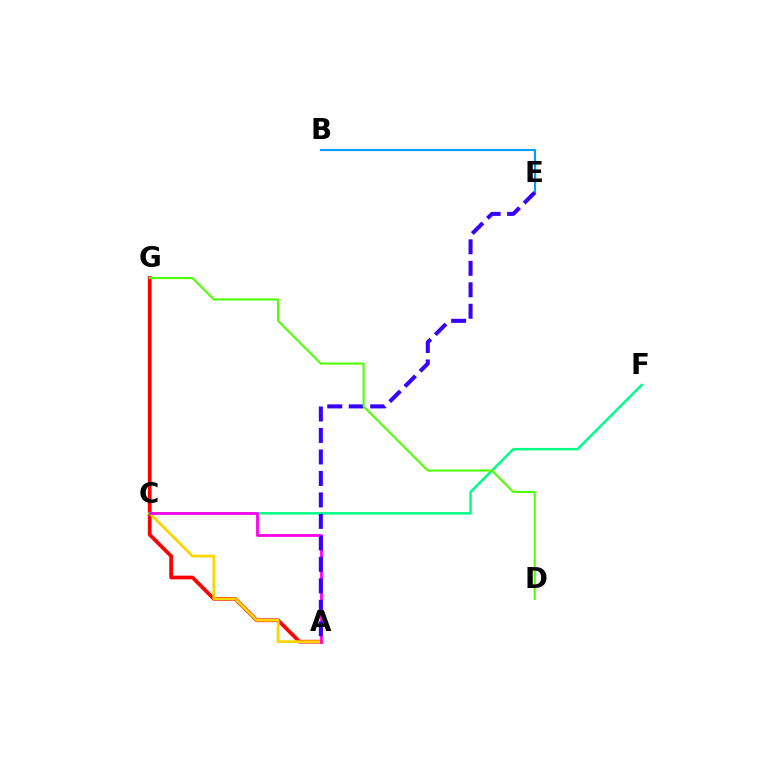{('A', 'G'): [{'color': '#ff0000', 'line_style': 'solid', 'thickness': 2.69}], ('A', 'C'): [{'color': '#ffd500', 'line_style': 'solid', 'thickness': 2.0}, {'color': '#ff00ed', 'line_style': 'solid', 'thickness': 1.99}], ('C', 'F'): [{'color': '#00ff86', 'line_style': 'solid', 'thickness': 1.81}], ('B', 'E'): [{'color': '#009eff', 'line_style': 'solid', 'thickness': 1.55}], ('A', 'E'): [{'color': '#3700ff', 'line_style': 'dashed', 'thickness': 2.92}], ('D', 'G'): [{'color': '#4fff00', 'line_style': 'solid', 'thickness': 1.5}]}